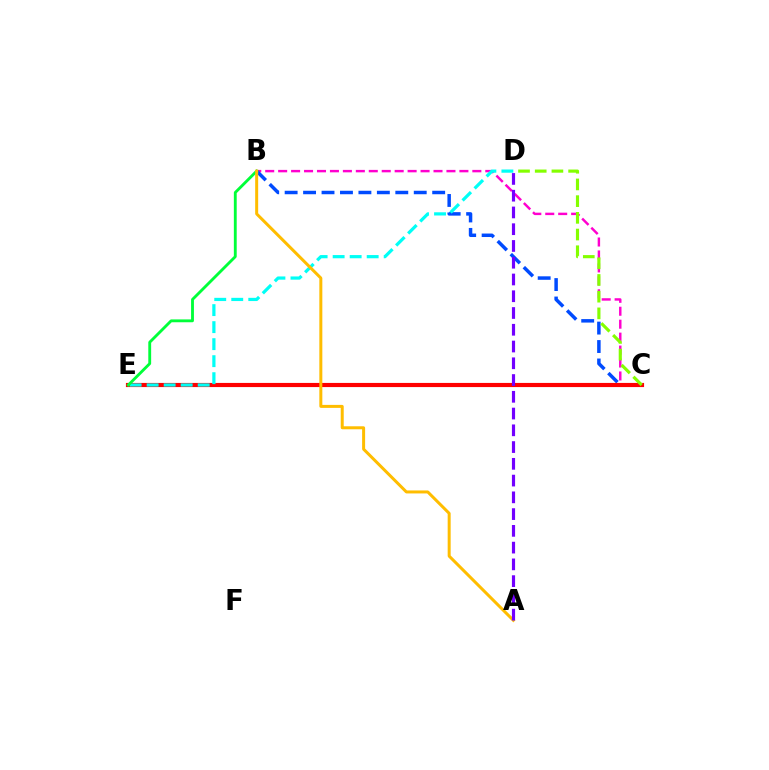{('B', 'C'): [{'color': '#ff00cf', 'line_style': 'dashed', 'thickness': 1.76}, {'color': '#004bff', 'line_style': 'dashed', 'thickness': 2.51}], ('C', 'E'): [{'color': '#ff0000', 'line_style': 'solid', 'thickness': 2.99}], ('D', 'E'): [{'color': '#00fff6', 'line_style': 'dashed', 'thickness': 2.31}], ('B', 'E'): [{'color': '#00ff39', 'line_style': 'solid', 'thickness': 2.05}], ('C', 'D'): [{'color': '#84ff00', 'line_style': 'dashed', 'thickness': 2.27}], ('A', 'B'): [{'color': '#ffbd00', 'line_style': 'solid', 'thickness': 2.16}], ('A', 'D'): [{'color': '#7200ff', 'line_style': 'dashed', 'thickness': 2.28}]}